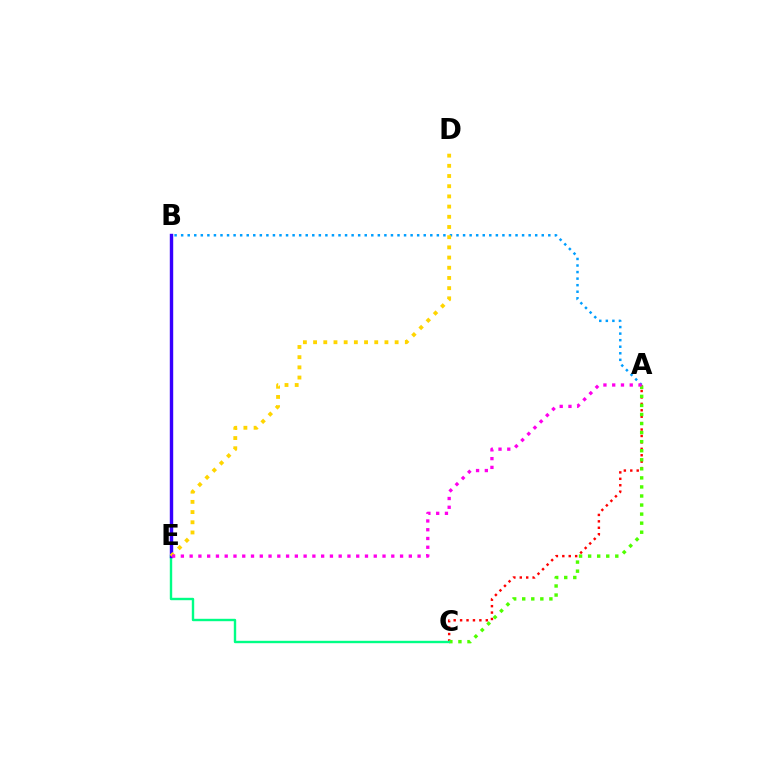{('A', 'B'): [{'color': '#009eff', 'line_style': 'dotted', 'thickness': 1.78}], ('A', 'C'): [{'color': '#ff0000', 'line_style': 'dotted', 'thickness': 1.75}, {'color': '#4fff00', 'line_style': 'dotted', 'thickness': 2.46}], ('C', 'E'): [{'color': '#00ff86', 'line_style': 'solid', 'thickness': 1.73}], ('B', 'E'): [{'color': '#3700ff', 'line_style': 'solid', 'thickness': 2.46}], ('D', 'E'): [{'color': '#ffd500', 'line_style': 'dotted', 'thickness': 2.77}], ('A', 'E'): [{'color': '#ff00ed', 'line_style': 'dotted', 'thickness': 2.38}]}